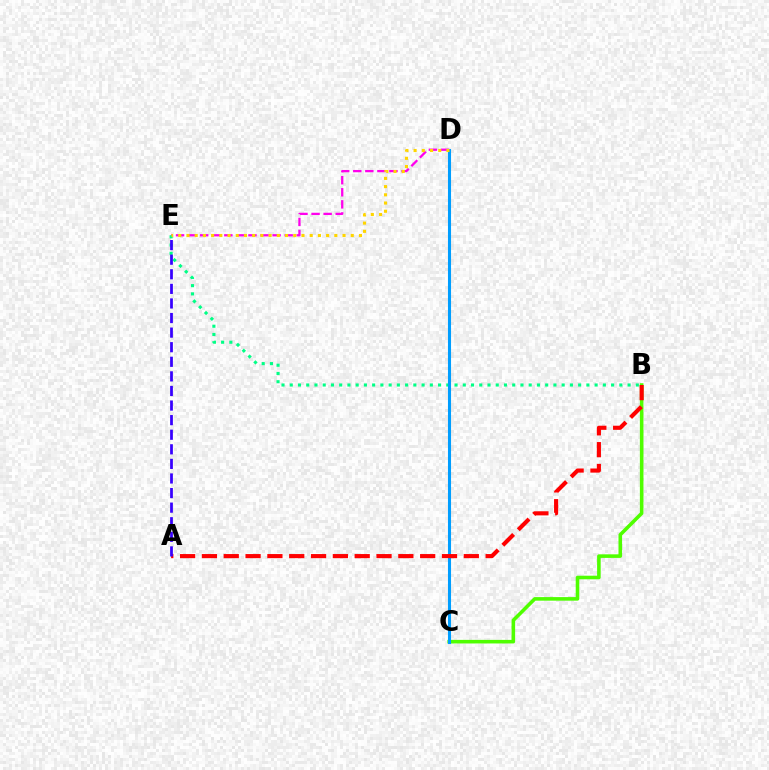{('D', 'E'): [{'color': '#ff00ed', 'line_style': 'dashed', 'thickness': 1.64}, {'color': '#ffd500', 'line_style': 'dotted', 'thickness': 2.23}], ('B', 'C'): [{'color': '#4fff00', 'line_style': 'solid', 'thickness': 2.57}], ('B', 'E'): [{'color': '#00ff86', 'line_style': 'dotted', 'thickness': 2.24}], ('C', 'D'): [{'color': '#009eff', 'line_style': 'solid', 'thickness': 2.21}], ('A', 'B'): [{'color': '#ff0000', 'line_style': 'dashed', 'thickness': 2.96}], ('A', 'E'): [{'color': '#3700ff', 'line_style': 'dashed', 'thickness': 1.98}]}